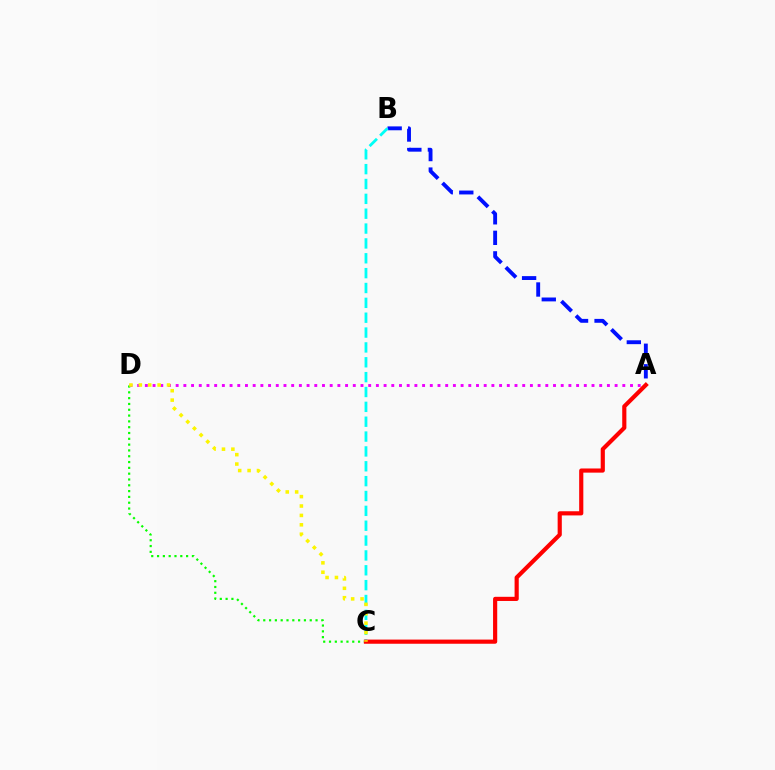{('A', 'B'): [{'color': '#0010ff', 'line_style': 'dashed', 'thickness': 2.79}], ('B', 'C'): [{'color': '#00fff6', 'line_style': 'dashed', 'thickness': 2.02}], ('A', 'D'): [{'color': '#ee00ff', 'line_style': 'dotted', 'thickness': 2.09}], ('C', 'D'): [{'color': '#08ff00', 'line_style': 'dotted', 'thickness': 1.58}, {'color': '#fcf500', 'line_style': 'dotted', 'thickness': 2.55}], ('A', 'C'): [{'color': '#ff0000', 'line_style': 'solid', 'thickness': 2.99}]}